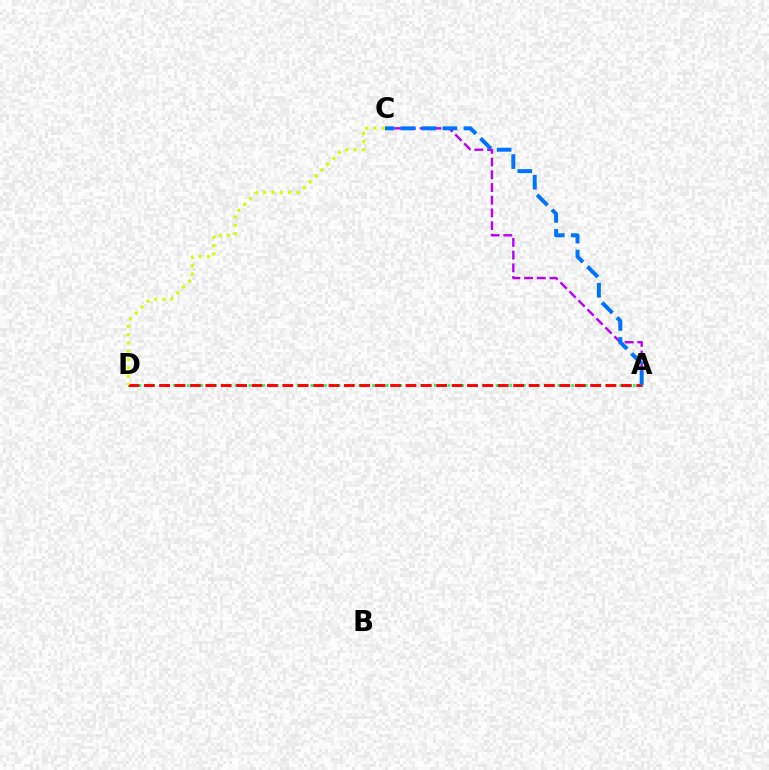{('A', 'C'): [{'color': '#b900ff', 'line_style': 'dashed', 'thickness': 1.73}, {'color': '#0074ff', 'line_style': 'dashed', 'thickness': 2.86}], ('A', 'D'): [{'color': '#00ff5c', 'line_style': 'dotted', 'thickness': 1.87}, {'color': '#ff0000', 'line_style': 'dashed', 'thickness': 2.09}], ('C', 'D'): [{'color': '#d1ff00', 'line_style': 'dotted', 'thickness': 2.26}]}